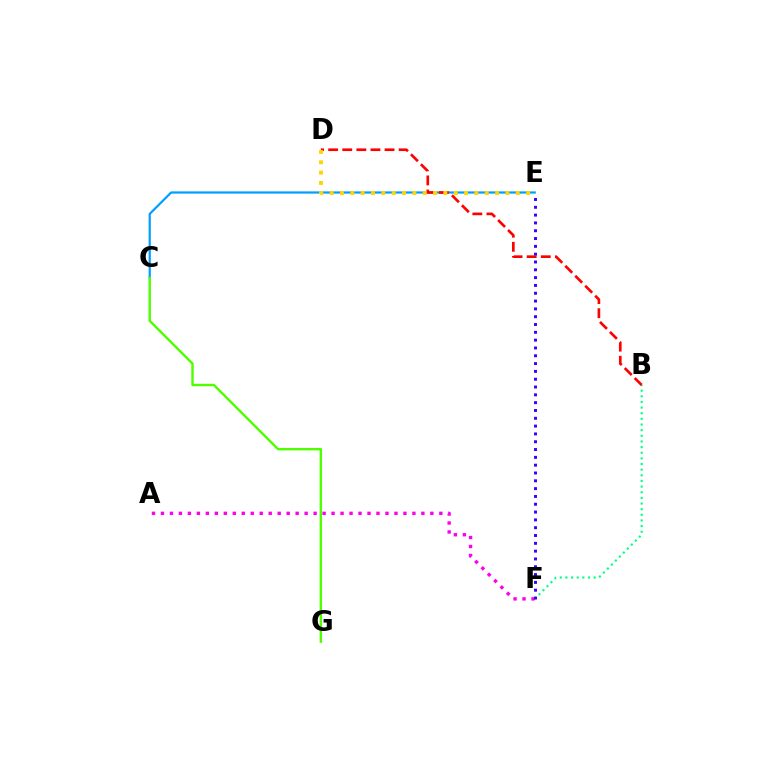{('A', 'F'): [{'color': '#ff00ed', 'line_style': 'dotted', 'thickness': 2.44}], ('C', 'E'): [{'color': '#009eff', 'line_style': 'solid', 'thickness': 1.59}], ('B', 'F'): [{'color': '#00ff86', 'line_style': 'dotted', 'thickness': 1.53}], ('E', 'F'): [{'color': '#3700ff', 'line_style': 'dotted', 'thickness': 2.12}], ('C', 'G'): [{'color': '#4fff00', 'line_style': 'solid', 'thickness': 1.73}], ('B', 'D'): [{'color': '#ff0000', 'line_style': 'dashed', 'thickness': 1.92}], ('D', 'E'): [{'color': '#ffd500', 'line_style': 'dotted', 'thickness': 2.81}]}